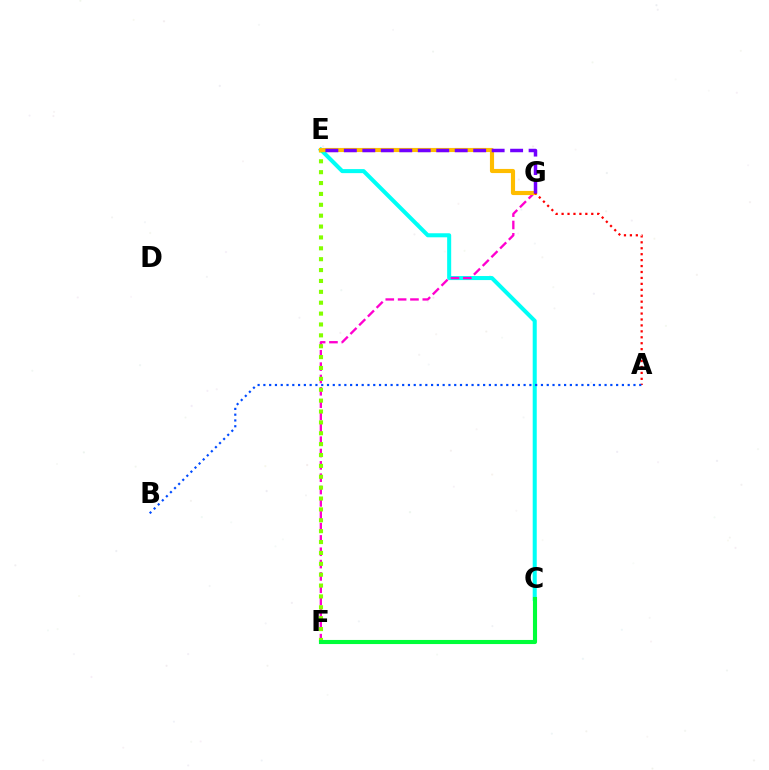{('C', 'E'): [{'color': '#00fff6', 'line_style': 'solid', 'thickness': 2.91}], ('F', 'G'): [{'color': '#ff00cf', 'line_style': 'dashed', 'thickness': 1.68}], ('E', 'F'): [{'color': '#84ff00', 'line_style': 'dotted', 'thickness': 2.96}], ('E', 'G'): [{'color': '#ffbd00', 'line_style': 'solid', 'thickness': 2.98}, {'color': '#7200ff', 'line_style': 'dashed', 'thickness': 2.51}], ('C', 'F'): [{'color': '#00ff39', 'line_style': 'solid', 'thickness': 2.95}], ('A', 'G'): [{'color': '#ff0000', 'line_style': 'dotted', 'thickness': 1.61}], ('A', 'B'): [{'color': '#004bff', 'line_style': 'dotted', 'thickness': 1.57}]}